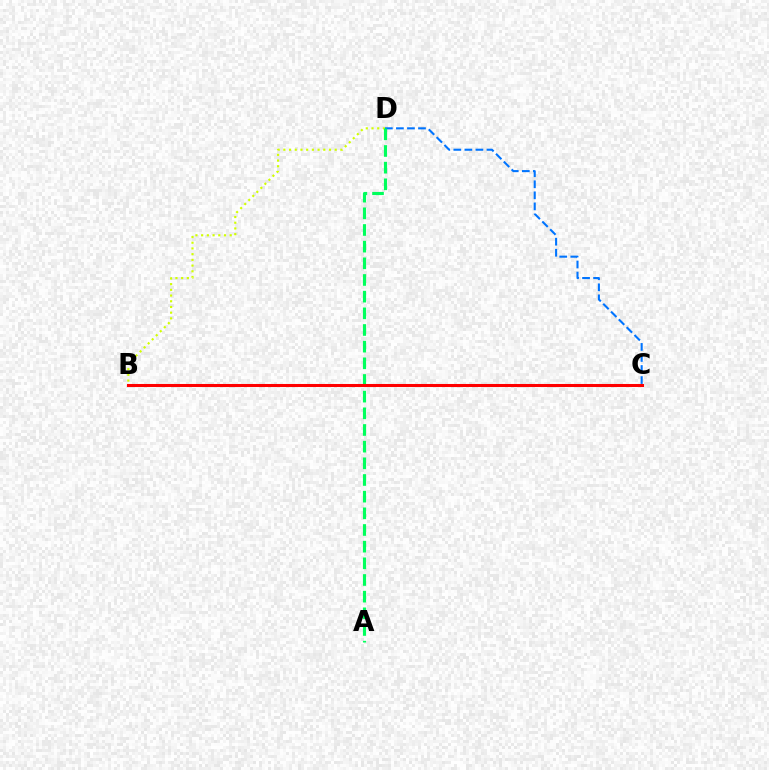{('B', 'C'): [{'color': '#b900ff', 'line_style': 'dashed', 'thickness': 1.91}, {'color': '#ff0000', 'line_style': 'solid', 'thickness': 2.19}], ('B', 'D'): [{'color': '#d1ff00', 'line_style': 'dotted', 'thickness': 1.55}], ('C', 'D'): [{'color': '#0074ff', 'line_style': 'dashed', 'thickness': 1.5}], ('A', 'D'): [{'color': '#00ff5c', 'line_style': 'dashed', 'thickness': 2.26}]}